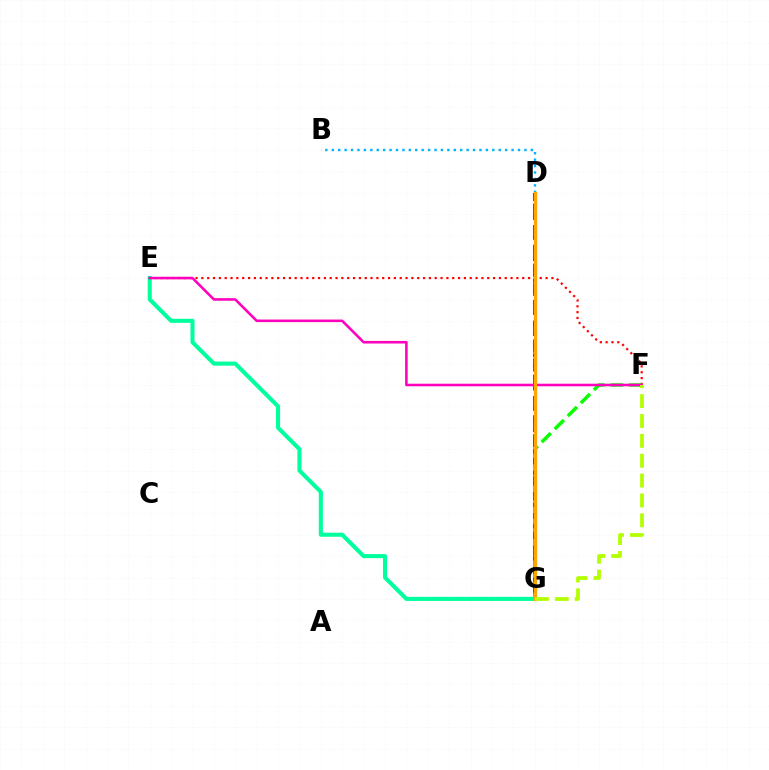{('B', 'D'): [{'color': '#00b5ff', 'line_style': 'dotted', 'thickness': 1.74}], ('D', 'G'): [{'color': '#0010ff', 'line_style': 'dashed', 'thickness': 2.57}, {'color': '#9b00ff', 'line_style': 'dotted', 'thickness': 2.9}, {'color': '#ffa500', 'line_style': 'solid', 'thickness': 2.35}], ('E', 'F'): [{'color': '#ff0000', 'line_style': 'dotted', 'thickness': 1.59}, {'color': '#ff00bd', 'line_style': 'solid', 'thickness': 1.85}], ('F', 'G'): [{'color': '#08ff00', 'line_style': 'dashed', 'thickness': 2.51}, {'color': '#b3ff00', 'line_style': 'dashed', 'thickness': 2.7}], ('E', 'G'): [{'color': '#00ff9d', 'line_style': 'solid', 'thickness': 2.93}]}